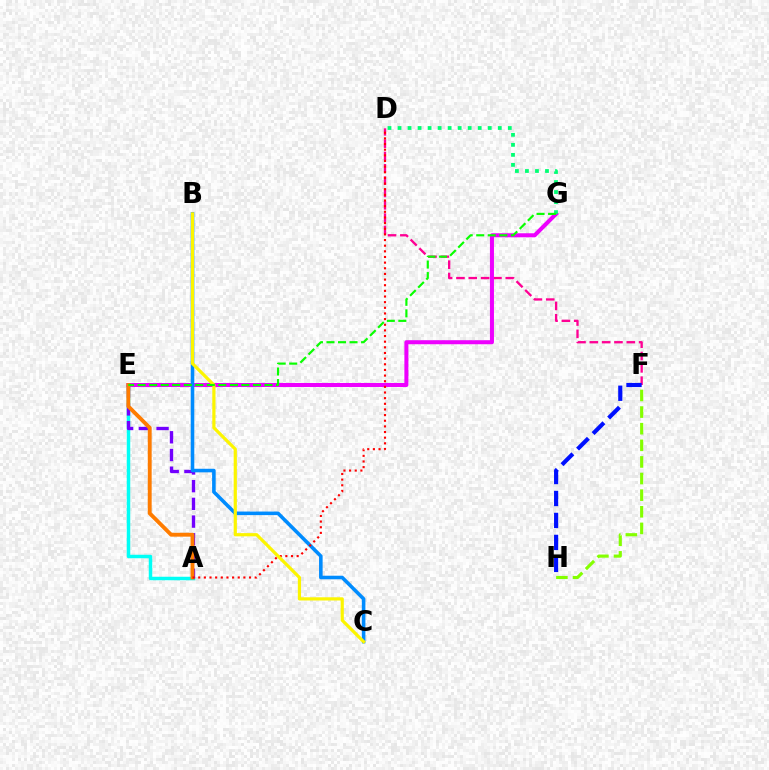{('D', 'F'): [{'color': '#ff0094', 'line_style': 'dashed', 'thickness': 1.68}], ('E', 'G'): [{'color': '#ee00ff', 'line_style': 'solid', 'thickness': 2.9}, {'color': '#08ff00', 'line_style': 'dashed', 'thickness': 1.57}], ('A', 'E'): [{'color': '#00fff6', 'line_style': 'solid', 'thickness': 2.52}, {'color': '#7200ff', 'line_style': 'dashed', 'thickness': 2.41}, {'color': '#ff7c00', 'line_style': 'solid', 'thickness': 2.79}], ('B', 'C'): [{'color': '#008cff', 'line_style': 'solid', 'thickness': 2.57}, {'color': '#fcf500', 'line_style': 'solid', 'thickness': 2.3}], ('D', 'G'): [{'color': '#00ff74', 'line_style': 'dotted', 'thickness': 2.72}], ('A', 'D'): [{'color': '#ff0000', 'line_style': 'dotted', 'thickness': 1.53}], ('F', 'H'): [{'color': '#0010ff', 'line_style': 'dashed', 'thickness': 2.98}, {'color': '#84ff00', 'line_style': 'dashed', 'thickness': 2.26}]}